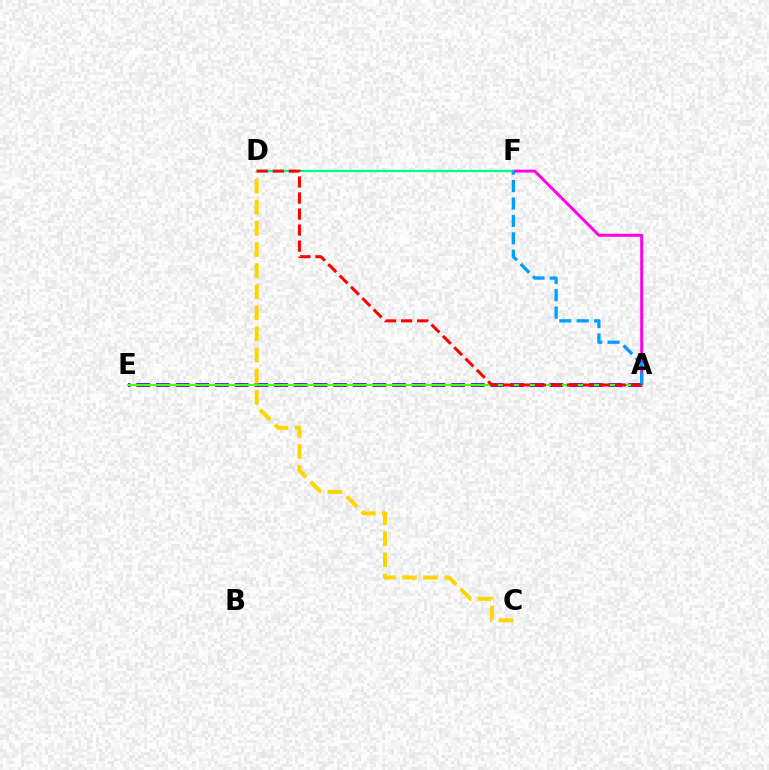{('A', 'E'): [{'color': '#3700ff', 'line_style': 'dashed', 'thickness': 2.67}, {'color': '#4fff00', 'line_style': 'solid', 'thickness': 1.56}], ('A', 'F'): [{'color': '#ff00ed', 'line_style': 'solid', 'thickness': 2.12}, {'color': '#009eff', 'line_style': 'dashed', 'thickness': 2.37}], ('D', 'F'): [{'color': '#00ff86', 'line_style': 'solid', 'thickness': 1.6}], ('C', 'D'): [{'color': '#ffd500', 'line_style': 'dashed', 'thickness': 2.87}], ('A', 'D'): [{'color': '#ff0000', 'line_style': 'dashed', 'thickness': 2.18}]}